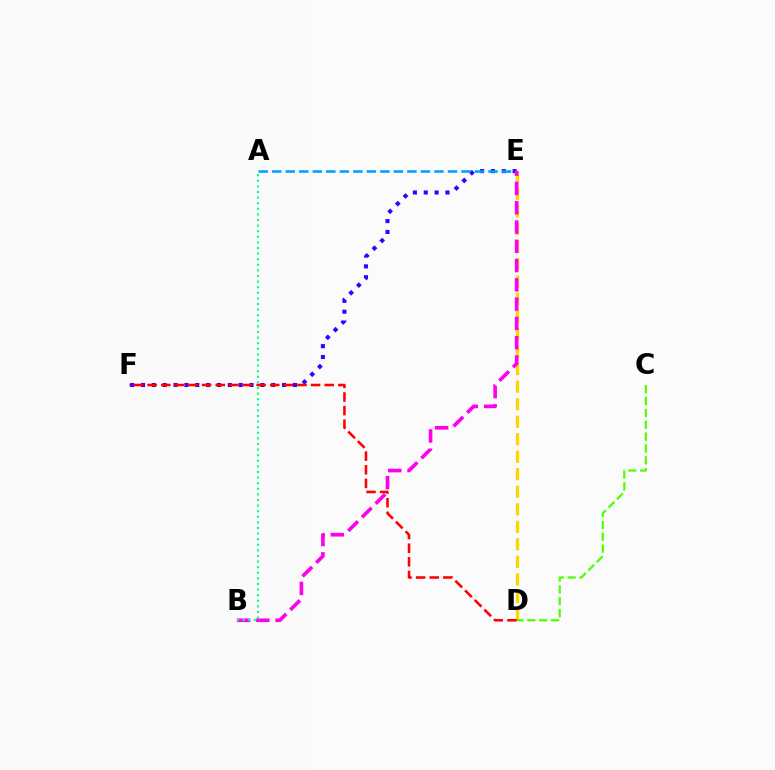{('D', 'E'): [{'color': '#ffd500', 'line_style': 'dashed', 'thickness': 2.38}], ('C', 'D'): [{'color': '#4fff00', 'line_style': 'dashed', 'thickness': 1.61}], ('E', 'F'): [{'color': '#3700ff', 'line_style': 'dotted', 'thickness': 2.95}], ('A', 'E'): [{'color': '#009eff', 'line_style': 'dashed', 'thickness': 1.84}], ('B', 'E'): [{'color': '#ff00ed', 'line_style': 'dashed', 'thickness': 2.62}], ('D', 'F'): [{'color': '#ff0000', 'line_style': 'dashed', 'thickness': 1.85}], ('A', 'B'): [{'color': '#00ff86', 'line_style': 'dotted', 'thickness': 1.52}]}